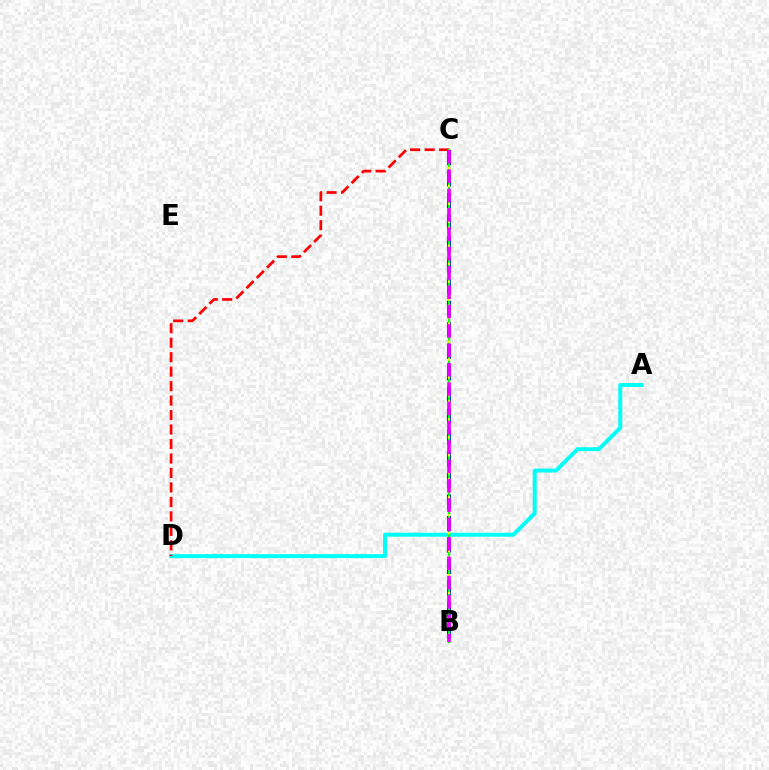{('A', 'D'): [{'color': '#00fff6', 'line_style': 'solid', 'thickness': 2.86}], ('C', 'D'): [{'color': '#ff0000', 'line_style': 'dashed', 'thickness': 1.97}], ('B', 'C'): [{'color': '#0010ff', 'line_style': 'dashed', 'thickness': 2.92}, {'color': '#08ff00', 'line_style': 'solid', 'thickness': 1.67}, {'color': '#fcf500', 'line_style': 'dotted', 'thickness': 1.63}, {'color': '#ee00ff', 'line_style': 'dashed', 'thickness': 2.63}]}